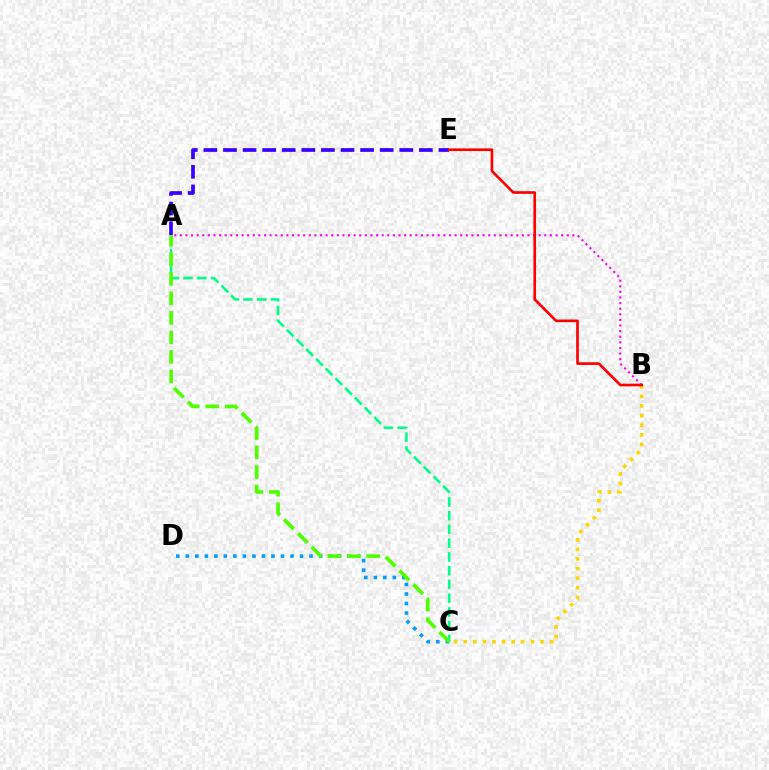{('A', 'B'): [{'color': '#ff00ed', 'line_style': 'dotted', 'thickness': 1.52}], ('A', 'C'): [{'color': '#00ff86', 'line_style': 'dashed', 'thickness': 1.87}, {'color': '#4fff00', 'line_style': 'dashed', 'thickness': 2.65}], ('C', 'D'): [{'color': '#009eff', 'line_style': 'dotted', 'thickness': 2.59}], ('B', 'C'): [{'color': '#ffd500', 'line_style': 'dotted', 'thickness': 2.61}], ('A', 'E'): [{'color': '#3700ff', 'line_style': 'dashed', 'thickness': 2.66}], ('B', 'E'): [{'color': '#ff0000', 'line_style': 'solid', 'thickness': 1.92}]}